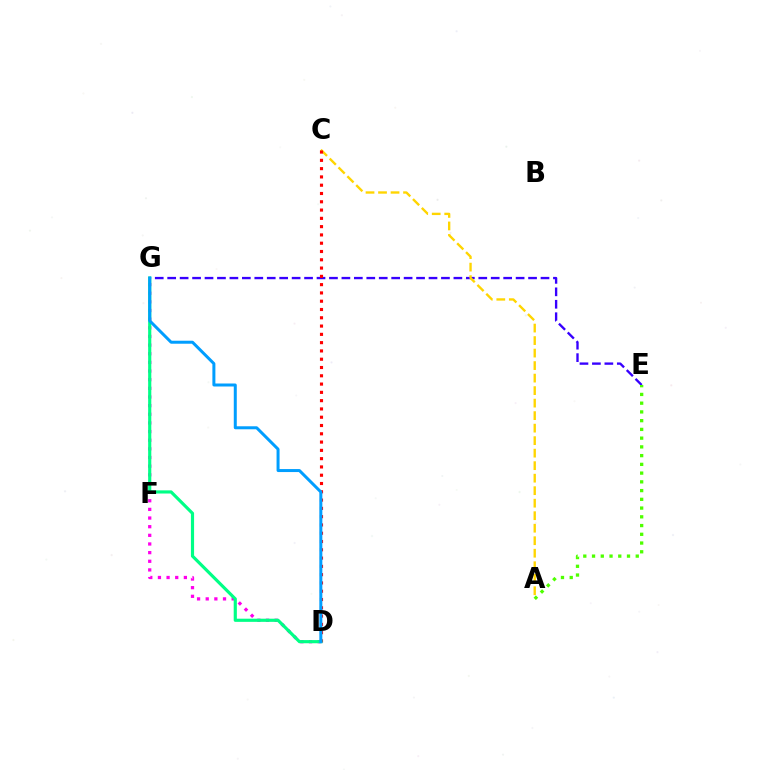{('E', 'G'): [{'color': '#3700ff', 'line_style': 'dashed', 'thickness': 1.69}], ('A', 'E'): [{'color': '#4fff00', 'line_style': 'dotted', 'thickness': 2.38}], ('D', 'G'): [{'color': '#ff00ed', 'line_style': 'dotted', 'thickness': 2.35}, {'color': '#00ff86', 'line_style': 'solid', 'thickness': 2.28}, {'color': '#009eff', 'line_style': 'solid', 'thickness': 2.16}], ('A', 'C'): [{'color': '#ffd500', 'line_style': 'dashed', 'thickness': 1.7}], ('C', 'D'): [{'color': '#ff0000', 'line_style': 'dotted', 'thickness': 2.25}]}